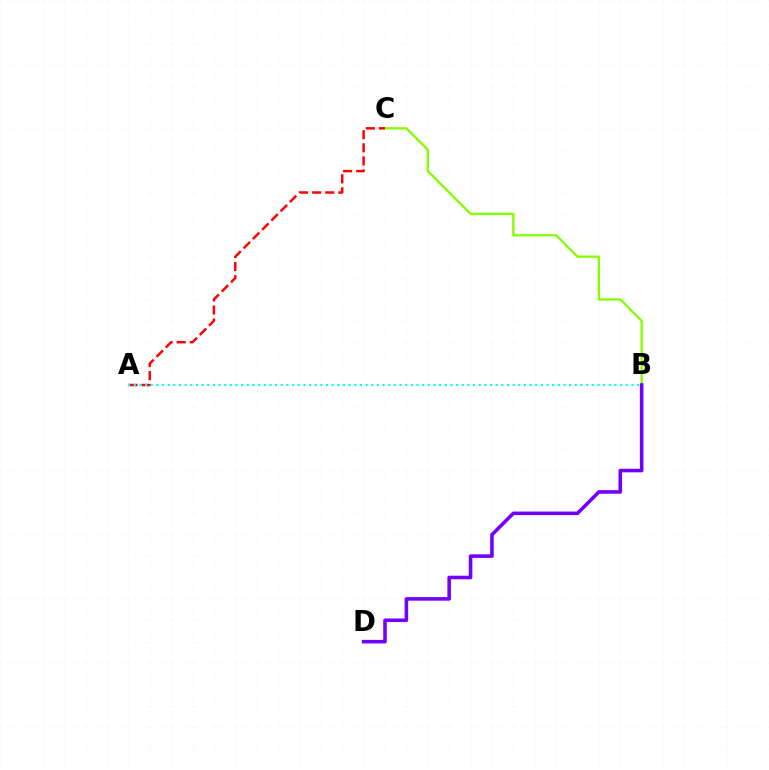{('B', 'C'): [{'color': '#84ff00', 'line_style': 'solid', 'thickness': 1.68}], ('A', 'C'): [{'color': '#ff0000', 'line_style': 'dashed', 'thickness': 1.78}], ('B', 'D'): [{'color': '#7200ff', 'line_style': 'solid', 'thickness': 2.57}], ('A', 'B'): [{'color': '#00fff6', 'line_style': 'dotted', 'thickness': 1.54}]}